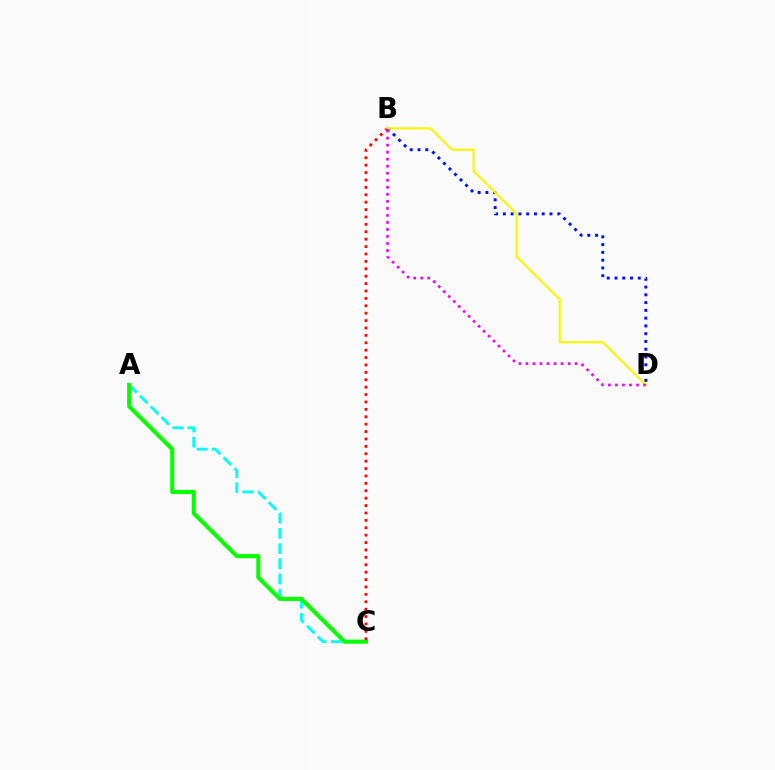{('A', 'C'): [{'color': '#00fff6', 'line_style': 'dashed', 'thickness': 2.07}, {'color': '#08ff00', 'line_style': 'solid', 'thickness': 2.95}], ('B', 'D'): [{'color': '#0010ff', 'line_style': 'dotted', 'thickness': 2.11}, {'color': '#fcf500', 'line_style': 'solid', 'thickness': 1.55}, {'color': '#ee00ff', 'line_style': 'dotted', 'thickness': 1.91}], ('B', 'C'): [{'color': '#ff0000', 'line_style': 'dotted', 'thickness': 2.01}]}